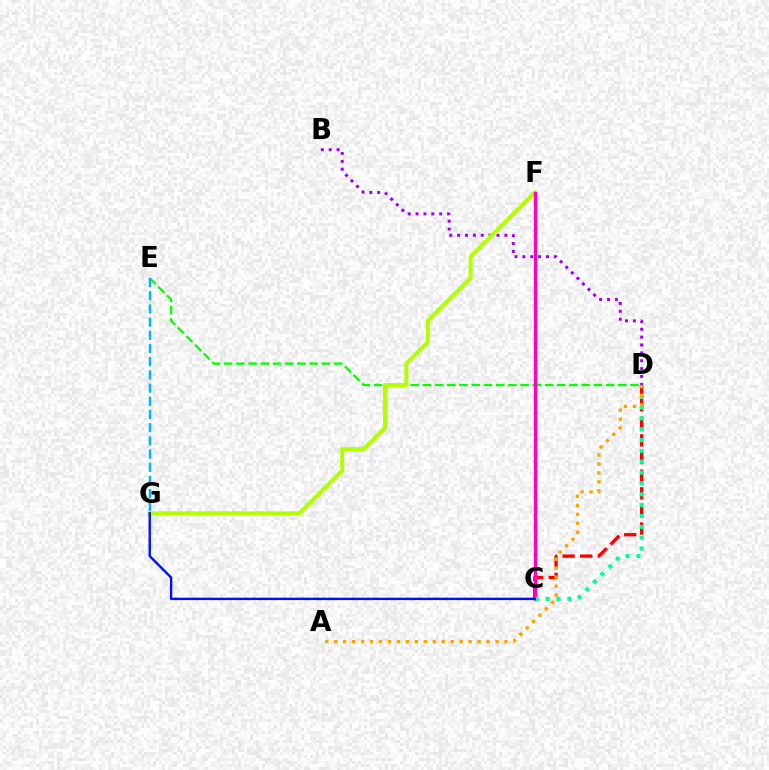{('C', 'D'): [{'color': '#ff0000', 'line_style': 'dashed', 'thickness': 2.39}, {'color': '#00ff9d', 'line_style': 'dotted', 'thickness': 2.95}], ('D', 'E'): [{'color': '#08ff00', 'line_style': 'dashed', 'thickness': 1.66}], ('B', 'D'): [{'color': '#9b00ff', 'line_style': 'dotted', 'thickness': 2.14}], ('E', 'G'): [{'color': '#00b5ff', 'line_style': 'dashed', 'thickness': 1.79}], ('F', 'G'): [{'color': '#b3ff00', 'line_style': 'solid', 'thickness': 2.91}], ('C', 'F'): [{'color': '#ff00bd', 'line_style': 'solid', 'thickness': 2.43}], ('A', 'D'): [{'color': '#ffa500', 'line_style': 'dotted', 'thickness': 2.43}], ('C', 'G'): [{'color': '#0010ff', 'line_style': 'solid', 'thickness': 1.72}]}